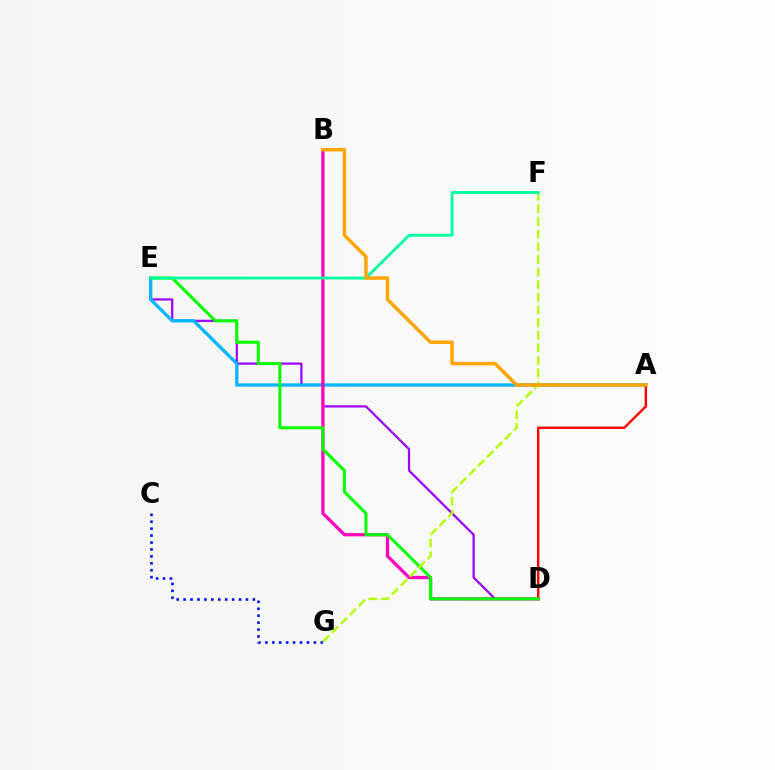{('C', 'G'): [{'color': '#0010ff', 'line_style': 'dotted', 'thickness': 1.88}], ('D', 'E'): [{'color': '#9b00ff', 'line_style': 'solid', 'thickness': 1.6}, {'color': '#08ff00', 'line_style': 'solid', 'thickness': 2.19}], ('A', 'E'): [{'color': '#00b5ff', 'line_style': 'solid', 'thickness': 2.35}], ('B', 'D'): [{'color': '#ff00bd', 'line_style': 'solid', 'thickness': 2.35}], ('A', 'D'): [{'color': '#ff0000', 'line_style': 'solid', 'thickness': 1.76}], ('F', 'G'): [{'color': '#b3ff00', 'line_style': 'dashed', 'thickness': 1.72}], ('E', 'F'): [{'color': '#00ff9d', 'line_style': 'solid', 'thickness': 2.05}], ('A', 'B'): [{'color': '#ffa500', 'line_style': 'solid', 'thickness': 2.51}]}